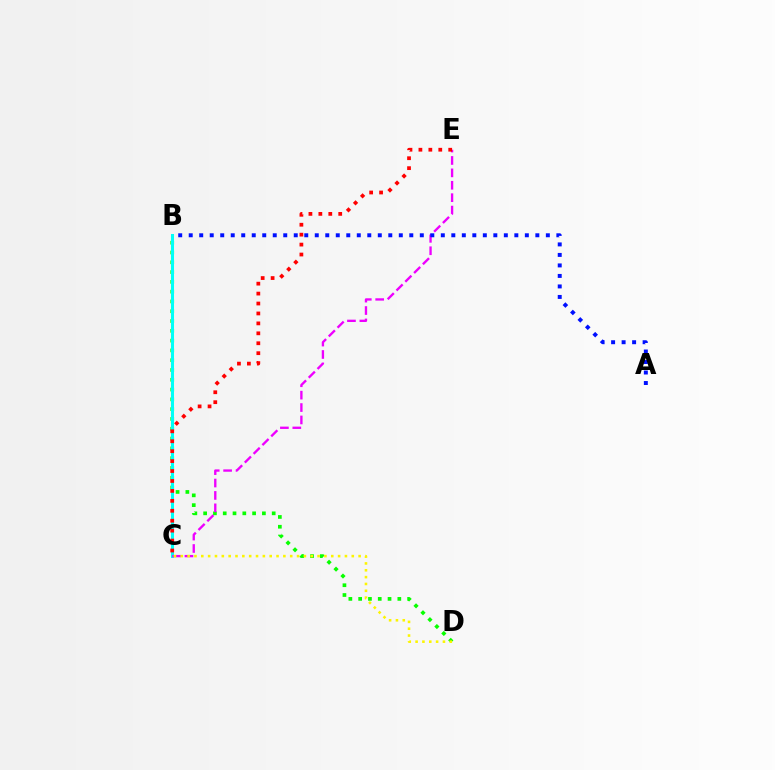{('B', 'D'): [{'color': '#08ff00', 'line_style': 'dotted', 'thickness': 2.66}], ('B', 'C'): [{'color': '#00fff6', 'line_style': 'solid', 'thickness': 2.18}], ('C', 'E'): [{'color': '#ee00ff', 'line_style': 'dashed', 'thickness': 1.69}, {'color': '#ff0000', 'line_style': 'dotted', 'thickness': 2.7}], ('C', 'D'): [{'color': '#fcf500', 'line_style': 'dotted', 'thickness': 1.86}], ('A', 'B'): [{'color': '#0010ff', 'line_style': 'dotted', 'thickness': 2.85}]}